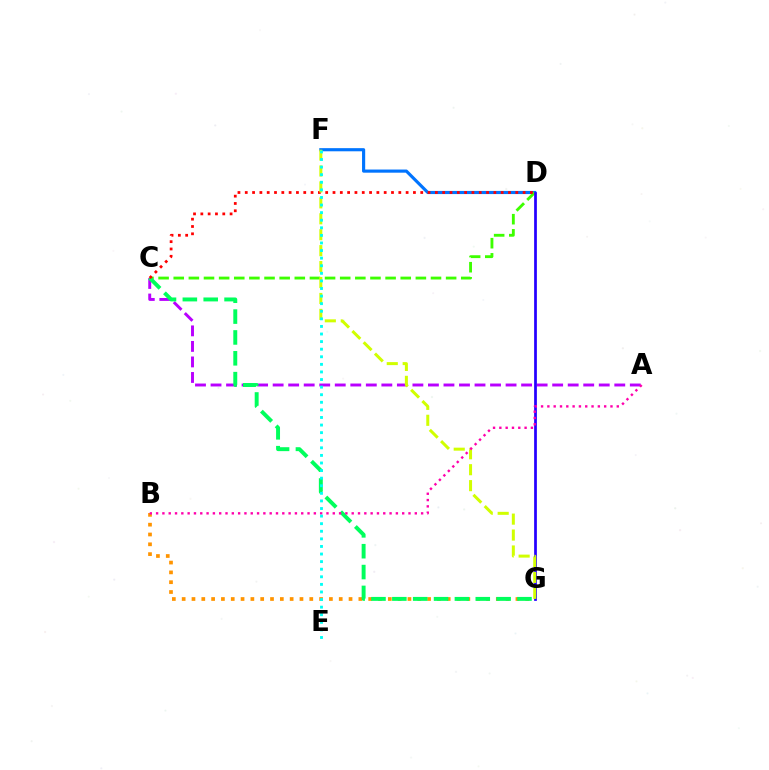{('A', 'C'): [{'color': '#b900ff', 'line_style': 'dashed', 'thickness': 2.11}], ('D', 'F'): [{'color': '#0074ff', 'line_style': 'solid', 'thickness': 2.26}], ('B', 'G'): [{'color': '#ff9400', 'line_style': 'dotted', 'thickness': 2.67}], ('C', 'D'): [{'color': '#3dff00', 'line_style': 'dashed', 'thickness': 2.06}, {'color': '#ff0000', 'line_style': 'dotted', 'thickness': 1.99}], ('D', 'G'): [{'color': '#2500ff', 'line_style': 'solid', 'thickness': 1.97}], ('C', 'G'): [{'color': '#00ff5c', 'line_style': 'dashed', 'thickness': 2.83}], ('F', 'G'): [{'color': '#d1ff00', 'line_style': 'dashed', 'thickness': 2.16}], ('A', 'B'): [{'color': '#ff00ac', 'line_style': 'dotted', 'thickness': 1.71}], ('E', 'F'): [{'color': '#00fff6', 'line_style': 'dotted', 'thickness': 2.06}]}